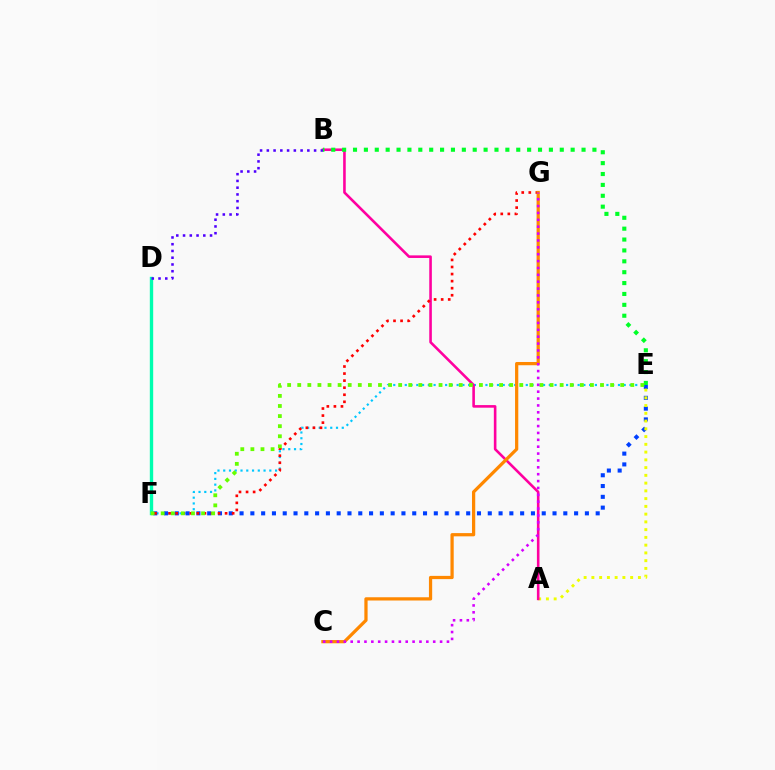{('E', 'F'): [{'color': '#00c7ff', 'line_style': 'dotted', 'thickness': 1.57}, {'color': '#003fff', 'line_style': 'dotted', 'thickness': 2.93}, {'color': '#66ff00', 'line_style': 'dotted', 'thickness': 2.74}], ('A', 'E'): [{'color': '#eeff00', 'line_style': 'dotted', 'thickness': 2.11}], ('A', 'B'): [{'color': '#ff00a0', 'line_style': 'solid', 'thickness': 1.87}], ('F', 'G'): [{'color': '#ff0000', 'line_style': 'dotted', 'thickness': 1.92}], ('D', 'F'): [{'color': '#00ffaf', 'line_style': 'solid', 'thickness': 2.42}], ('C', 'G'): [{'color': '#ff8800', 'line_style': 'solid', 'thickness': 2.33}, {'color': '#d600ff', 'line_style': 'dotted', 'thickness': 1.87}], ('B', 'D'): [{'color': '#4f00ff', 'line_style': 'dotted', 'thickness': 1.83}], ('B', 'E'): [{'color': '#00ff27', 'line_style': 'dotted', 'thickness': 2.96}]}